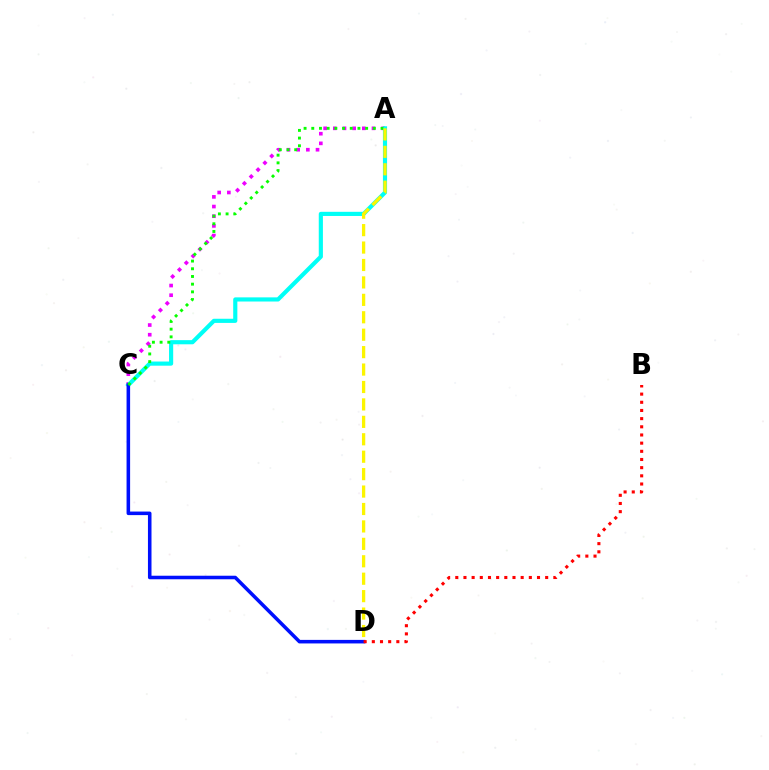{('A', 'C'): [{'color': '#ee00ff', 'line_style': 'dotted', 'thickness': 2.63}, {'color': '#00fff6', 'line_style': 'solid', 'thickness': 2.99}, {'color': '#08ff00', 'line_style': 'dotted', 'thickness': 2.09}], ('C', 'D'): [{'color': '#0010ff', 'line_style': 'solid', 'thickness': 2.56}], ('B', 'D'): [{'color': '#ff0000', 'line_style': 'dotted', 'thickness': 2.22}], ('A', 'D'): [{'color': '#fcf500', 'line_style': 'dashed', 'thickness': 2.37}]}